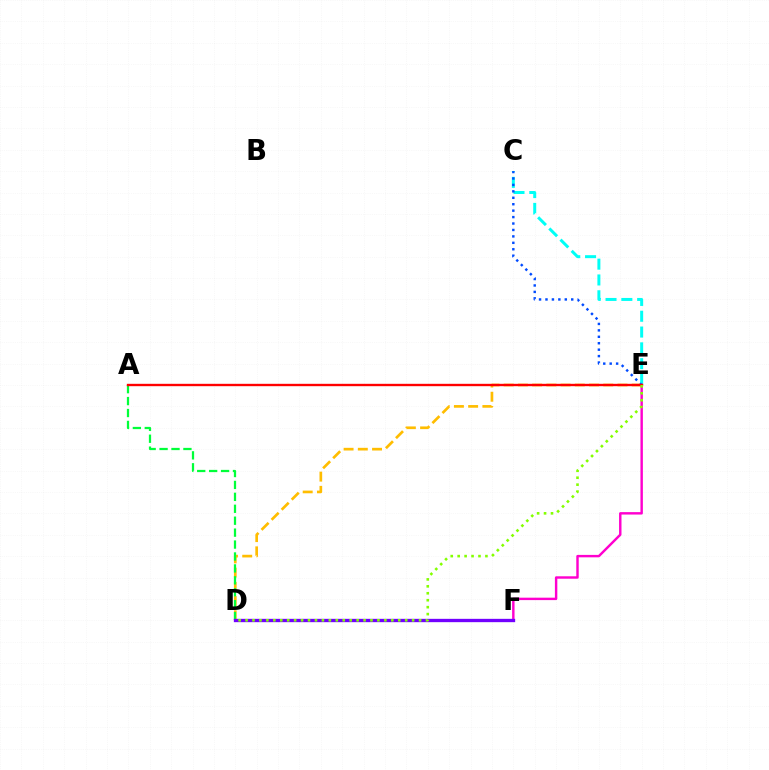{('D', 'E'): [{'color': '#ffbd00', 'line_style': 'dashed', 'thickness': 1.93}, {'color': '#84ff00', 'line_style': 'dotted', 'thickness': 1.89}], ('A', 'D'): [{'color': '#00ff39', 'line_style': 'dashed', 'thickness': 1.62}], ('C', 'E'): [{'color': '#00fff6', 'line_style': 'dashed', 'thickness': 2.15}, {'color': '#004bff', 'line_style': 'dotted', 'thickness': 1.75}], ('E', 'F'): [{'color': '#ff00cf', 'line_style': 'solid', 'thickness': 1.75}], ('A', 'E'): [{'color': '#ff0000', 'line_style': 'solid', 'thickness': 1.7}], ('D', 'F'): [{'color': '#7200ff', 'line_style': 'solid', 'thickness': 2.4}]}